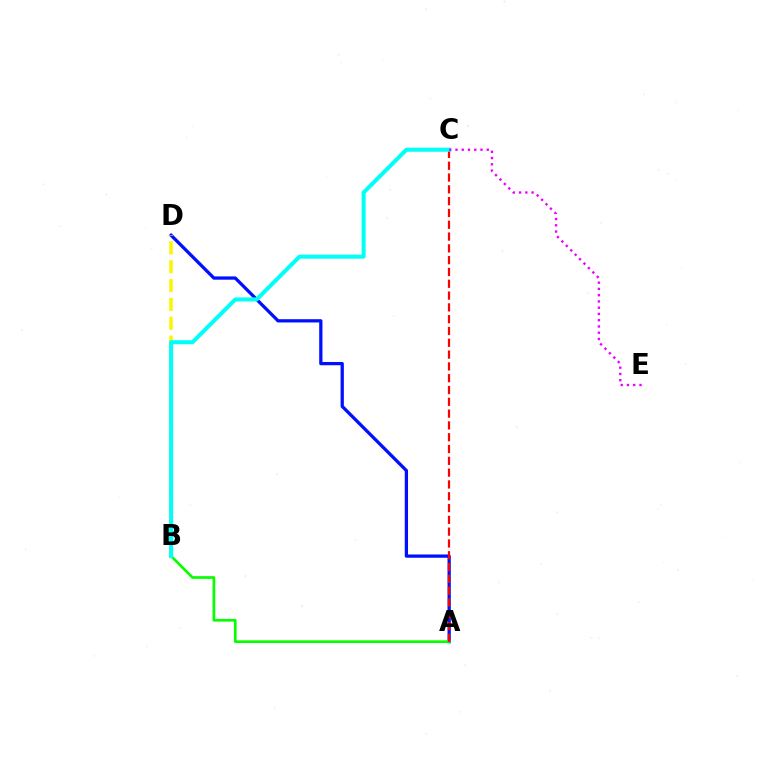{('A', 'D'): [{'color': '#0010ff', 'line_style': 'solid', 'thickness': 2.35}], ('A', 'B'): [{'color': '#08ff00', 'line_style': 'solid', 'thickness': 1.94}], ('A', 'C'): [{'color': '#ff0000', 'line_style': 'dashed', 'thickness': 1.6}], ('B', 'D'): [{'color': '#fcf500', 'line_style': 'dashed', 'thickness': 2.56}], ('B', 'C'): [{'color': '#00fff6', 'line_style': 'solid', 'thickness': 2.91}], ('C', 'E'): [{'color': '#ee00ff', 'line_style': 'dotted', 'thickness': 1.7}]}